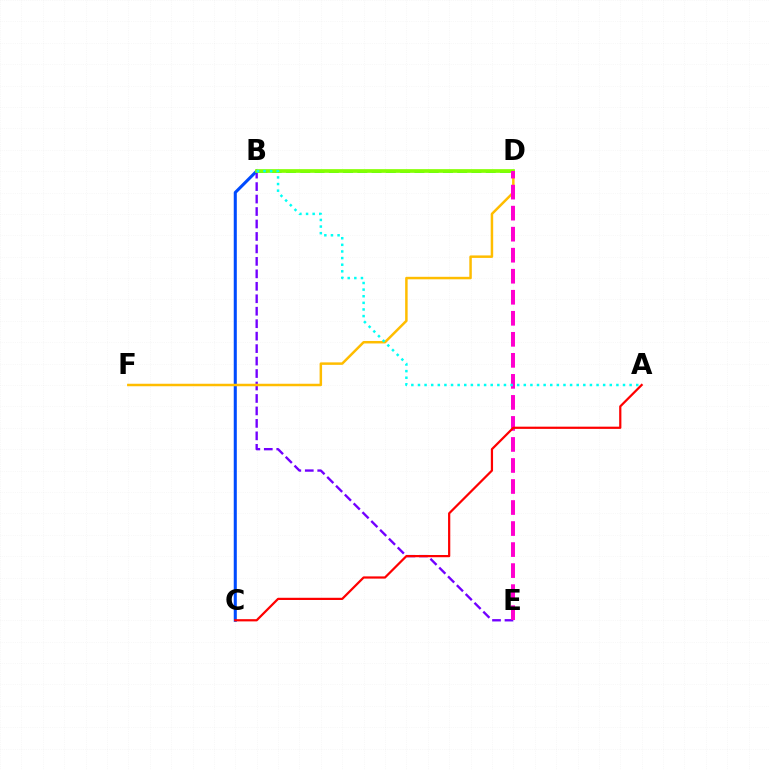{('B', 'E'): [{'color': '#7200ff', 'line_style': 'dashed', 'thickness': 1.69}], ('B', 'D'): [{'color': '#00ff39', 'line_style': 'dashed', 'thickness': 1.94}, {'color': '#84ff00', 'line_style': 'solid', 'thickness': 2.65}], ('B', 'C'): [{'color': '#004bff', 'line_style': 'solid', 'thickness': 2.2}], ('D', 'F'): [{'color': '#ffbd00', 'line_style': 'solid', 'thickness': 1.79}], ('D', 'E'): [{'color': '#ff00cf', 'line_style': 'dashed', 'thickness': 2.86}], ('A', 'B'): [{'color': '#00fff6', 'line_style': 'dotted', 'thickness': 1.8}], ('A', 'C'): [{'color': '#ff0000', 'line_style': 'solid', 'thickness': 1.6}]}